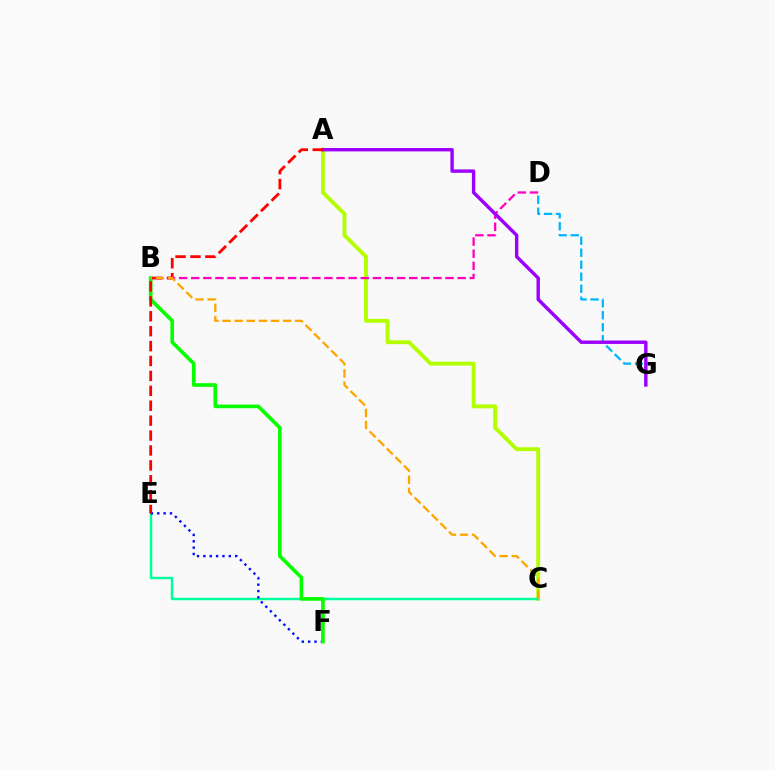{('A', 'C'): [{'color': '#b3ff00', 'line_style': 'solid', 'thickness': 2.79}], ('B', 'D'): [{'color': '#ff00bd', 'line_style': 'dashed', 'thickness': 1.65}], ('C', 'E'): [{'color': '#00ff9d', 'line_style': 'solid', 'thickness': 1.77}], ('D', 'G'): [{'color': '#00b5ff', 'line_style': 'dashed', 'thickness': 1.63}], ('E', 'F'): [{'color': '#0010ff', 'line_style': 'dotted', 'thickness': 1.73}], ('A', 'G'): [{'color': '#9b00ff', 'line_style': 'solid', 'thickness': 2.46}], ('B', 'F'): [{'color': '#08ff00', 'line_style': 'solid', 'thickness': 2.63}], ('A', 'E'): [{'color': '#ff0000', 'line_style': 'dashed', 'thickness': 2.03}], ('B', 'C'): [{'color': '#ffa500', 'line_style': 'dashed', 'thickness': 1.65}]}